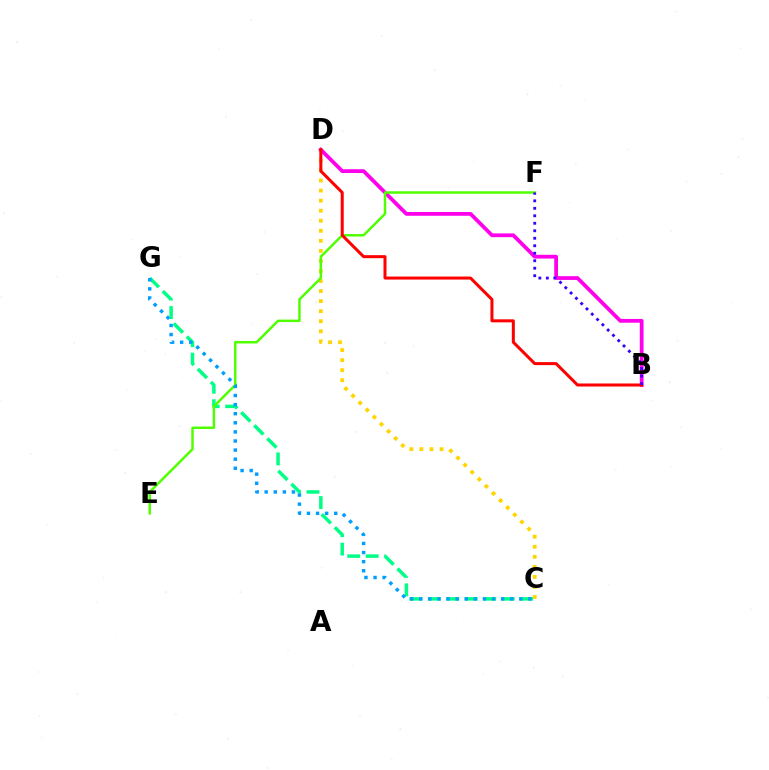{('C', 'G'): [{'color': '#00ff86', 'line_style': 'dashed', 'thickness': 2.51}, {'color': '#009eff', 'line_style': 'dotted', 'thickness': 2.47}], ('C', 'D'): [{'color': '#ffd500', 'line_style': 'dotted', 'thickness': 2.73}], ('B', 'D'): [{'color': '#ff00ed', 'line_style': 'solid', 'thickness': 2.71}, {'color': '#ff0000', 'line_style': 'solid', 'thickness': 2.18}], ('E', 'F'): [{'color': '#4fff00', 'line_style': 'solid', 'thickness': 1.78}], ('B', 'F'): [{'color': '#3700ff', 'line_style': 'dotted', 'thickness': 2.03}]}